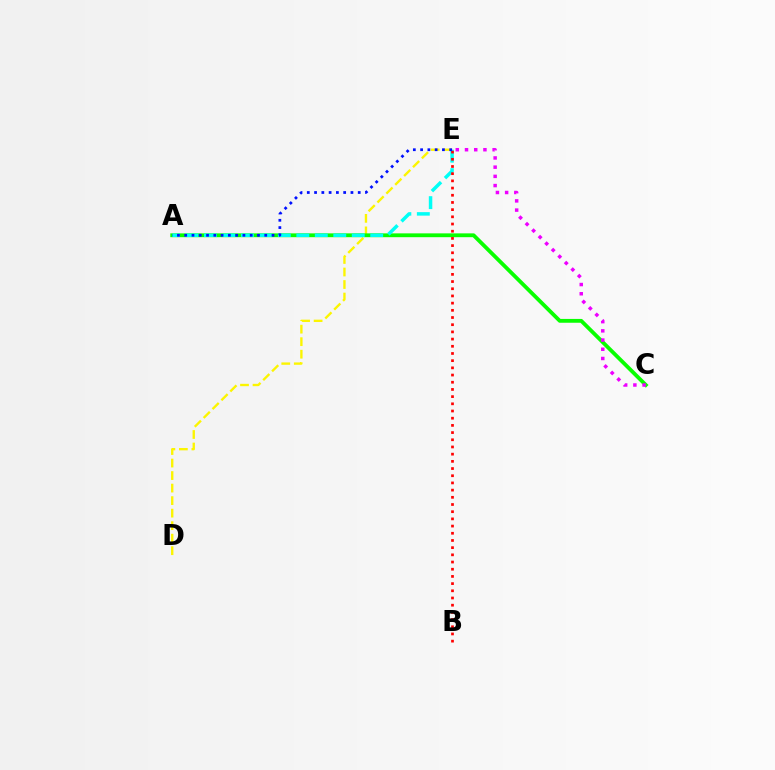{('D', 'E'): [{'color': '#fcf500', 'line_style': 'dashed', 'thickness': 1.7}], ('A', 'C'): [{'color': '#08ff00', 'line_style': 'solid', 'thickness': 2.76}], ('A', 'E'): [{'color': '#00fff6', 'line_style': 'dashed', 'thickness': 2.51}, {'color': '#0010ff', 'line_style': 'dotted', 'thickness': 1.98}], ('B', 'E'): [{'color': '#ff0000', 'line_style': 'dotted', 'thickness': 1.95}], ('C', 'E'): [{'color': '#ee00ff', 'line_style': 'dotted', 'thickness': 2.5}]}